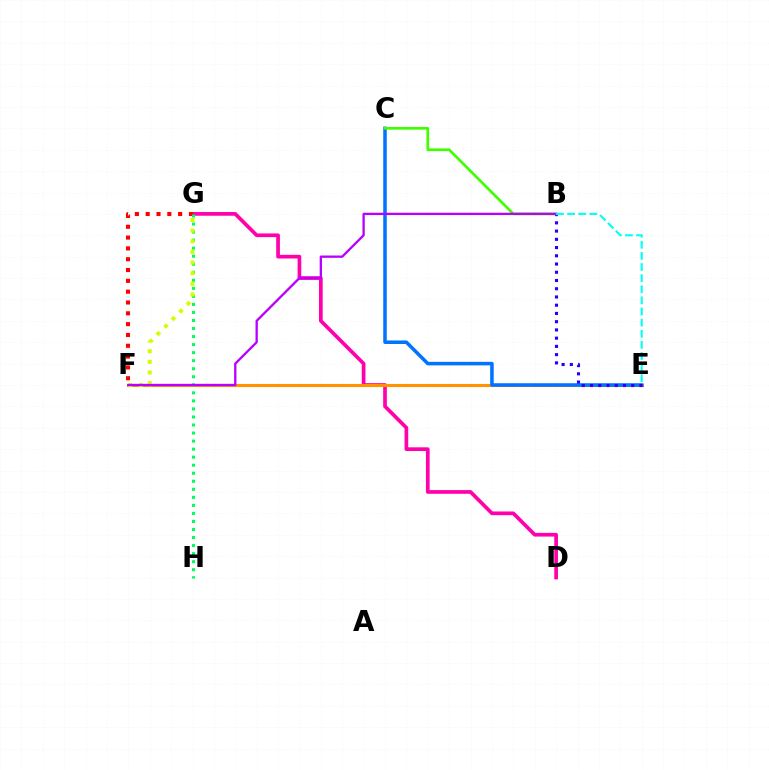{('D', 'G'): [{'color': '#ff00ac', 'line_style': 'solid', 'thickness': 2.66}], ('F', 'G'): [{'color': '#ff0000', 'line_style': 'dotted', 'thickness': 2.94}, {'color': '#d1ff00', 'line_style': 'dotted', 'thickness': 2.89}], ('E', 'F'): [{'color': '#ff9400', 'line_style': 'solid', 'thickness': 2.22}], ('C', 'E'): [{'color': '#0074ff', 'line_style': 'solid', 'thickness': 2.54}], ('G', 'H'): [{'color': '#00ff5c', 'line_style': 'dotted', 'thickness': 2.18}], ('B', 'E'): [{'color': '#2500ff', 'line_style': 'dotted', 'thickness': 2.24}, {'color': '#00fff6', 'line_style': 'dashed', 'thickness': 1.51}], ('B', 'C'): [{'color': '#3dff00', 'line_style': 'solid', 'thickness': 1.93}], ('B', 'F'): [{'color': '#b900ff', 'line_style': 'solid', 'thickness': 1.66}]}